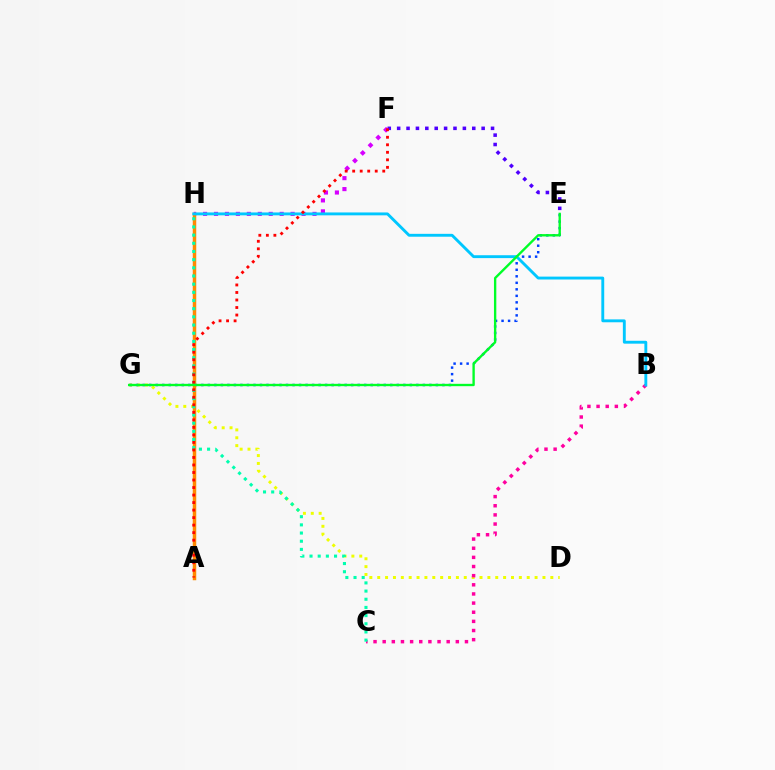{('D', 'G'): [{'color': '#eeff00', 'line_style': 'dotted', 'thickness': 2.14}], ('F', 'H'): [{'color': '#d600ff', 'line_style': 'dotted', 'thickness': 2.97}], ('E', 'G'): [{'color': '#003fff', 'line_style': 'dotted', 'thickness': 1.77}, {'color': '#00ff27', 'line_style': 'solid', 'thickness': 1.7}], ('A', 'H'): [{'color': '#66ff00', 'line_style': 'dashed', 'thickness': 2.05}, {'color': '#ff8800', 'line_style': 'solid', 'thickness': 2.51}], ('E', 'F'): [{'color': '#4f00ff', 'line_style': 'dotted', 'thickness': 2.55}], ('B', 'C'): [{'color': '#ff00a0', 'line_style': 'dotted', 'thickness': 2.48}], ('B', 'H'): [{'color': '#00c7ff', 'line_style': 'solid', 'thickness': 2.08}], ('C', 'H'): [{'color': '#00ffaf', 'line_style': 'dotted', 'thickness': 2.22}], ('A', 'F'): [{'color': '#ff0000', 'line_style': 'dotted', 'thickness': 2.04}]}